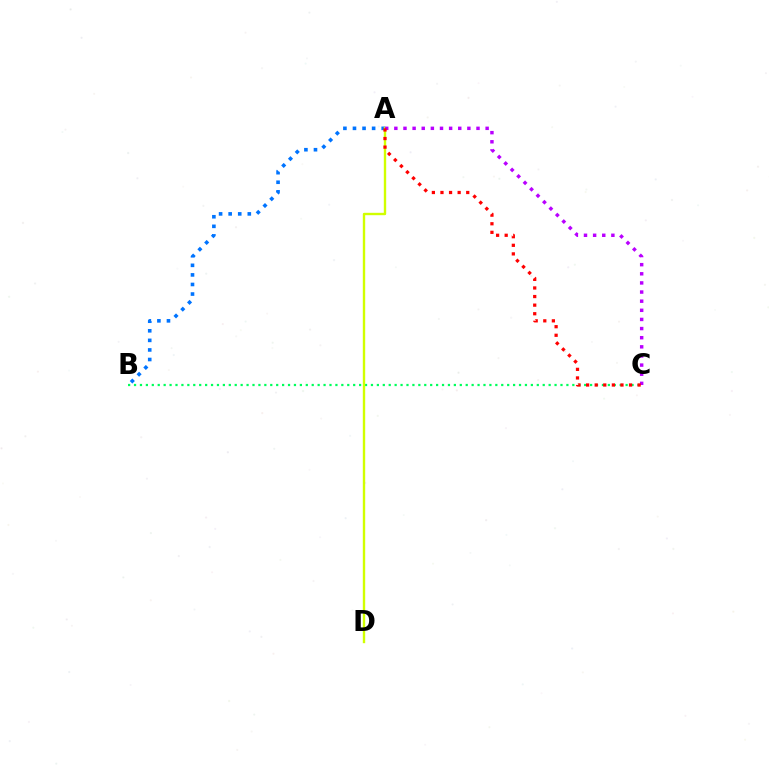{('B', 'C'): [{'color': '#00ff5c', 'line_style': 'dotted', 'thickness': 1.61}], ('A', 'B'): [{'color': '#0074ff', 'line_style': 'dotted', 'thickness': 2.6}], ('A', 'D'): [{'color': '#d1ff00', 'line_style': 'solid', 'thickness': 1.72}], ('A', 'C'): [{'color': '#b900ff', 'line_style': 'dotted', 'thickness': 2.48}, {'color': '#ff0000', 'line_style': 'dotted', 'thickness': 2.33}]}